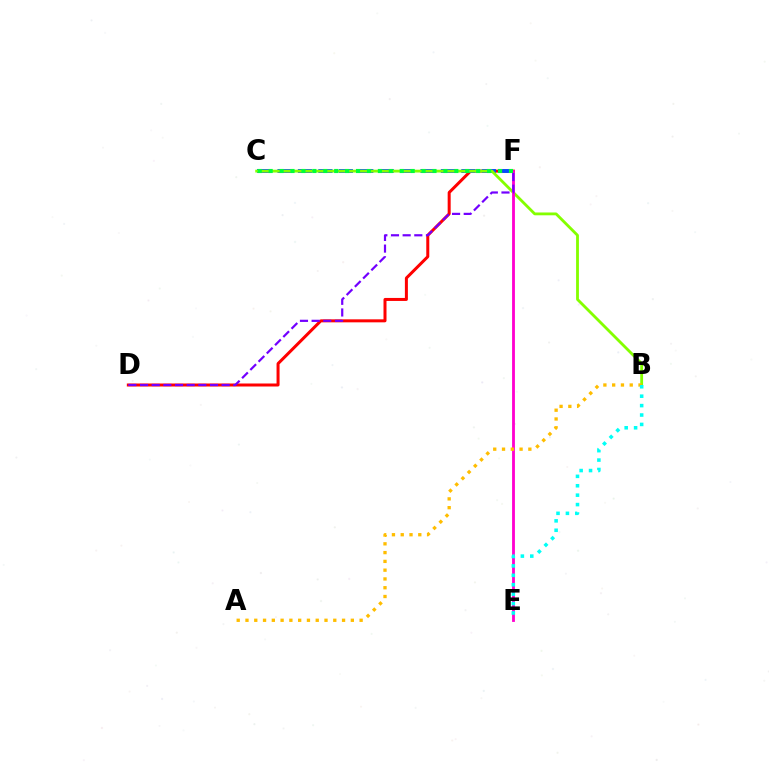{('D', 'F'): [{'color': '#ff0000', 'line_style': 'solid', 'thickness': 2.16}, {'color': '#7200ff', 'line_style': 'dashed', 'thickness': 1.58}], ('C', 'F'): [{'color': '#004bff', 'line_style': 'dashed', 'thickness': 2.77}, {'color': '#00ff39', 'line_style': 'dotted', 'thickness': 2.97}], ('B', 'C'): [{'color': '#84ff00', 'line_style': 'solid', 'thickness': 2.03}], ('E', 'F'): [{'color': '#ff00cf', 'line_style': 'solid', 'thickness': 2.04}], ('A', 'B'): [{'color': '#ffbd00', 'line_style': 'dotted', 'thickness': 2.39}], ('B', 'E'): [{'color': '#00fff6', 'line_style': 'dotted', 'thickness': 2.56}]}